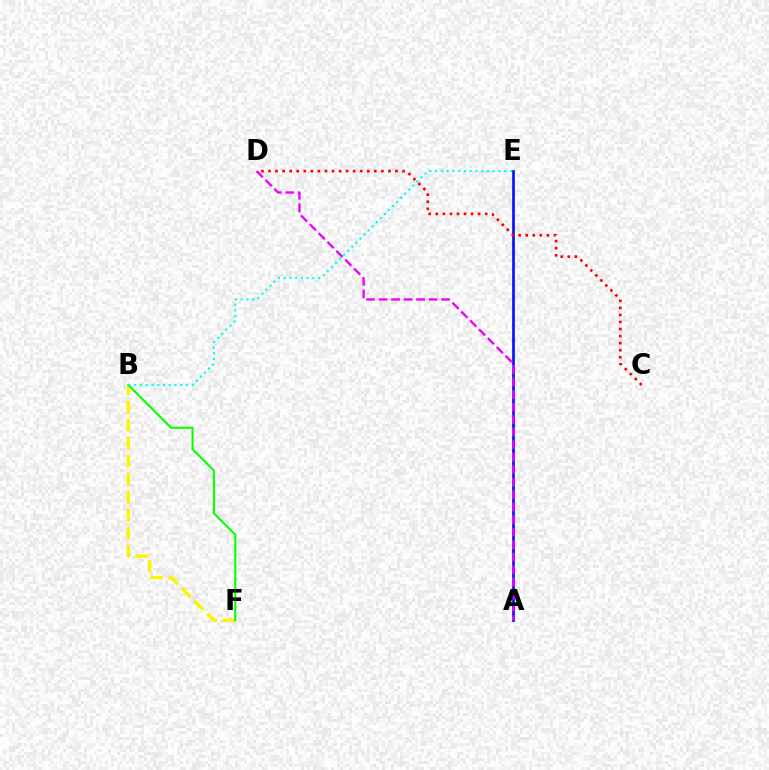{('A', 'E'): [{'color': '#0010ff', 'line_style': 'solid', 'thickness': 1.91}], ('B', 'F'): [{'color': '#fcf500', 'line_style': 'dashed', 'thickness': 2.45}, {'color': '#08ff00', 'line_style': 'solid', 'thickness': 1.5}], ('C', 'D'): [{'color': '#ff0000', 'line_style': 'dotted', 'thickness': 1.92}], ('B', 'E'): [{'color': '#00fff6', 'line_style': 'dotted', 'thickness': 1.56}], ('A', 'D'): [{'color': '#ee00ff', 'line_style': 'dashed', 'thickness': 1.7}]}